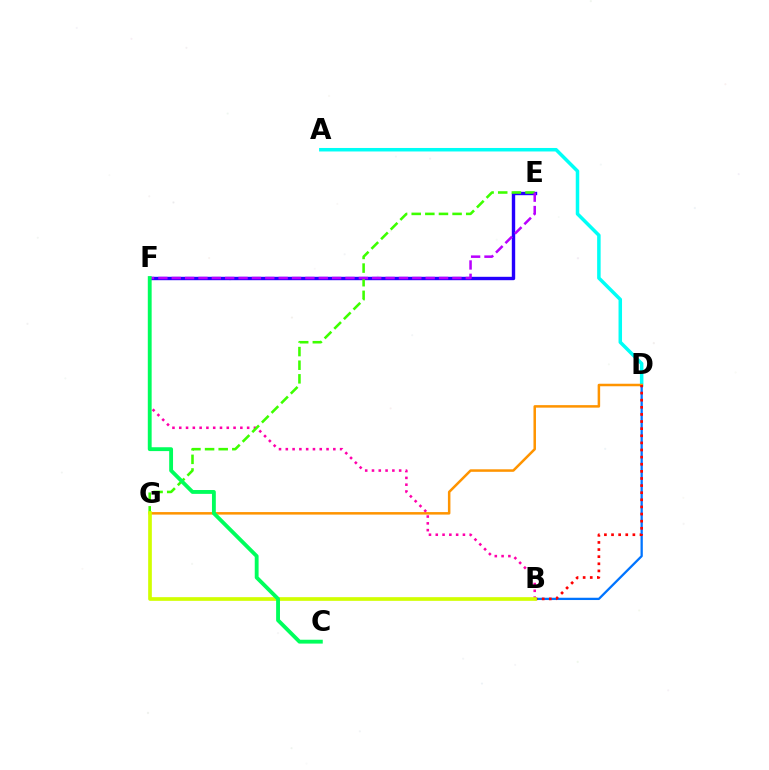{('A', 'D'): [{'color': '#00fff6', 'line_style': 'solid', 'thickness': 2.52}], ('B', 'D'): [{'color': '#0074ff', 'line_style': 'solid', 'thickness': 1.64}, {'color': '#ff0000', 'line_style': 'dotted', 'thickness': 1.93}], ('D', 'G'): [{'color': '#ff9400', 'line_style': 'solid', 'thickness': 1.81}], ('B', 'F'): [{'color': '#ff00ac', 'line_style': 'dotted', 'thickness': 1.84}], ('E', 'F'): [{'color': '#2500ff', 'line_style': 'solid', 'thickness': 2.44}, {'color': '#b900ff', 'line_style': 'dashed', 'thickness': 1.82}], ('E', 'G'): [{'color': '#3dff00', 'line_style': 'dashed', 'thickness': 1.85}], ('B', 'G'): [{'color': '#d1ff00', 'line_style': 'solid', 'thickness': 2.65}], ('C', 'F'): [{'color': '#00ff5c', 'line_style': 'solid', 'thickness': 2.77}]}